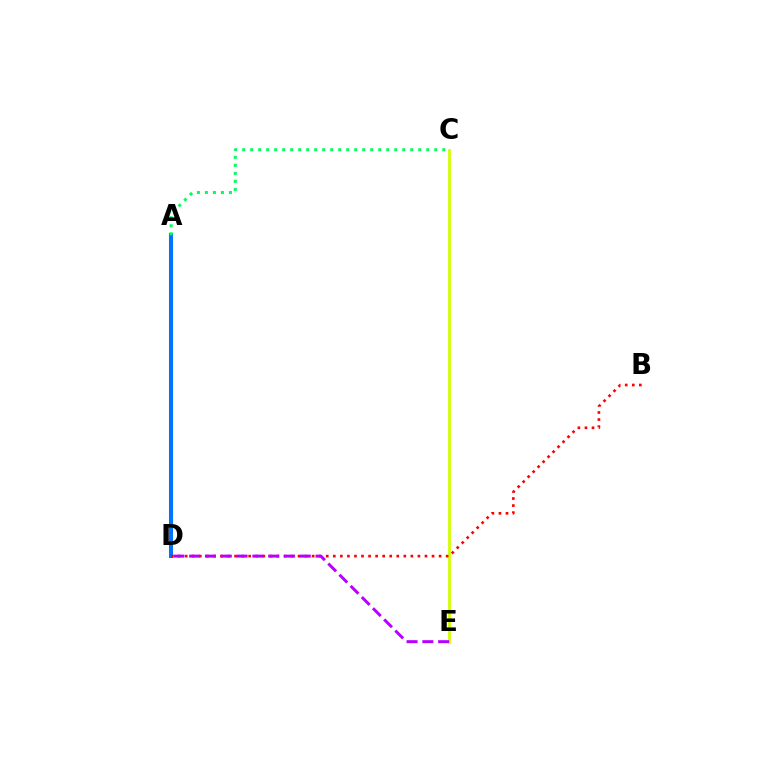{('C', 'E'): [{'color': '#d1ff00', 'line_style': 'solid', 'thickness': 2.01}], ('A', 'D'): [{'color': '#0074ff', 'line_style': 'solid', 'thickness': 2.93}], ('B', 'D'): [{'color': '#ff0000', 'line_style': 'dotted', 'thickness': 1.92}], ('A', 'C'): [{'color': '#00ff5c', 'line_style': 'dotted', 'thickness': 2.17}], ('D', 'E'): [{'color': '#b900ff', 'line_style': 'dashed', 'thickness': 2.15}]}